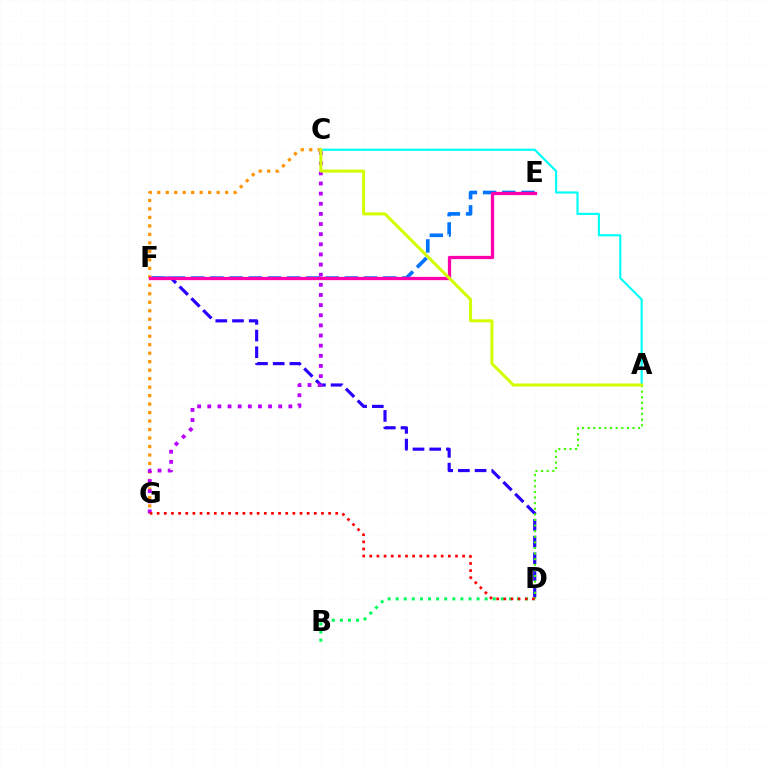{('D', 'F'): [{'color': '#2500ff', 'line_style': 'dashed', 'thickness': 2.27}], ('C', 'G'): [{'color': '#ff9400', 'line_style': 'dotted', 'thickness': 2.31}, {'color': '#b900ff', 'line_style': 'dotted', 'thickness': 2.75}], ('B', 'D'): [{'color': '#00ff5c', 'line_style': 'dotted', 'thickness': 2.2}], ('E', 'F'): [{'color': '#0074ff', 'line_style': 'dashed', 'thickness': 2.61}, {'color': '#ff00ac', 'line_style': 'solid', 'thickness': 2.36}], ('A', 'C'): [{'color': '#00fff6', 'line_style': 'solid', 'thickness': 1.56}, {'color': '#d1ff00', 'line_style': 'solid', 'thickness': 2.18}], ('A', 'D'): [{'color': '#3dff00', 'line_style': 'dotted', 'thickness': 1.52}], ('D', 'G'): [{'color': '#ff0000', 'line_style': 'dotted', 'thickness': 1.94}]}